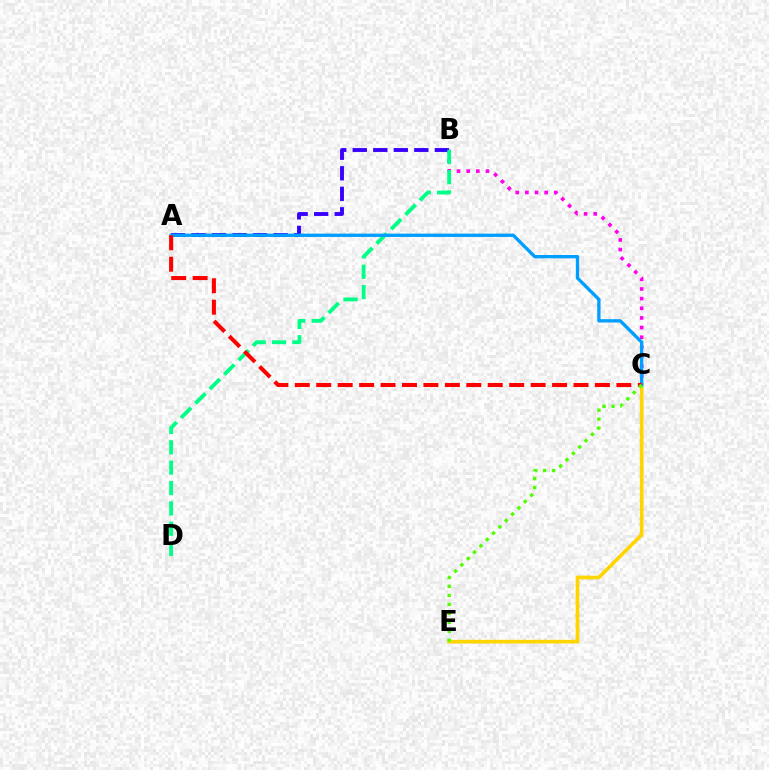{('B', 'C'): [{'color': '#ff00ed', 'line_style': 'dotted', 'thickness': 2.62}], ('A', 'B'): [{'color': '#3700ff', 'line_style': 'dashed', 'thickness': 2.79}], ('C', 'E'): [{'color': '#ffd500', 'line_style': 'solid', 'thickness': 2.63}, {'color': '#4fff00', 'line_style': 'dotted', 'thickness': 2.43}], ('B', 'D'): [{'color': '#00ff86', 'line_style': 'dashed', 'thickness': 2.77}], ('A', 'C'): [{'color': '#009eff', 'line_style': 'solid', 'thickness': 2.4}, {'color': '#ff0000', 'line_style': 'dashed', 'thickness': 2.91}]}